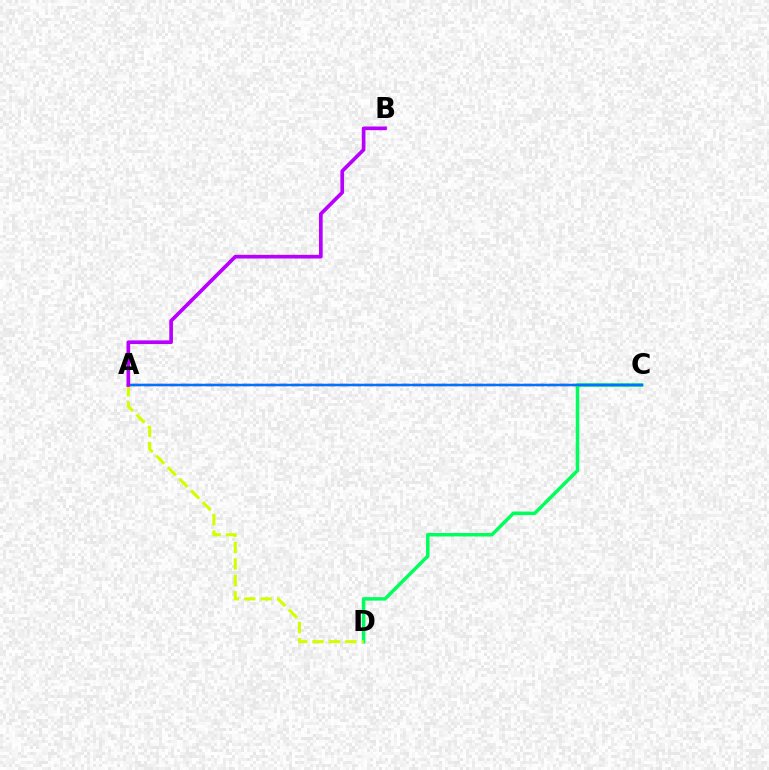{('A', 'C'): [{'color': '#ff0000', 'line_style': 'dashed', 'thickness': 1.66}, {'color': '#0074ff', 'line_style': 'solid', 'thickness': 1.79}], ('C', 'D'): [{'color': '#00ff5c', 'line_style': 'solid', 'thickness': 2.5}], ('A', 'D'): [{'color': '#d1ff00', 'line_style': 'dashed', 'thickness': 2.23}], ('A', 'B'): [{'color': '#b900ff', 'line_style': 'solid', 'thickness': 2.65}]}